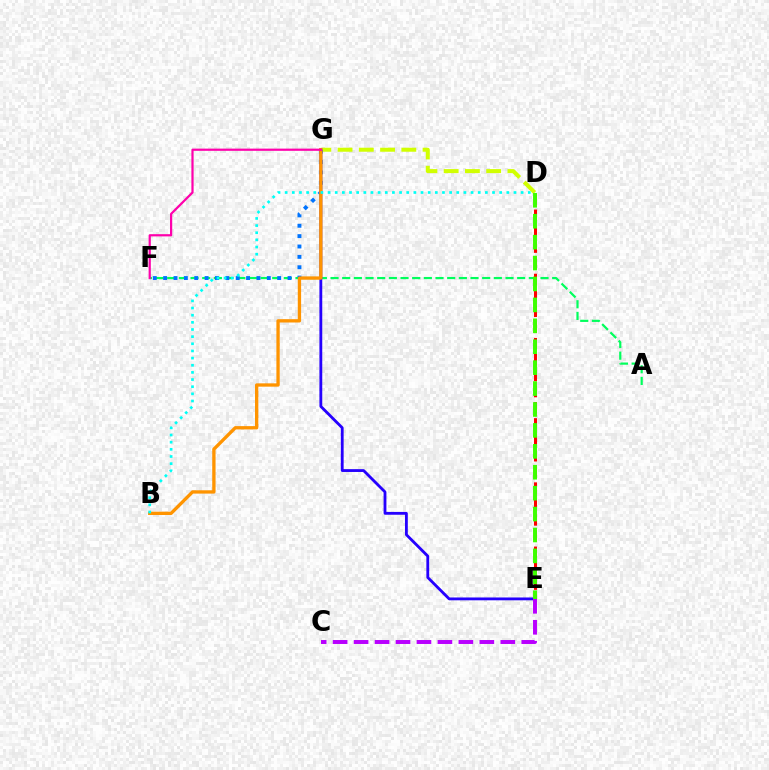{('D', 'G'): [{'color': '#d1ff00', 'line_style': 'dashed', 'thickness': 2.89}], ('A', 'F'): [{'color': '#00ff5c', 'line_style': 'dashed', 'thickness': 1.58}], ('F', 'G'): [{'color': '#0074ff', 'line_style': 'dotted', 'thickness': 2.82}, {'color': '#ff00ac', 'line_style': 'solid', 'thickness': 1.59}], ('E', 'G'): [{'color': '#2500ff', 'line_style': 'solid', 'thickness': 2.03}], ('B', 'G'): [{'color': '#ff9400', 'line_style': 'solid', 'thickness': 2.39}], ('D', 'E'): [{'color': '#ff0000', 'line_style': 'dashed', 'thickness': 2.18}, {'color': '#3dff00', 'line_style': 'dashed', 'thickness': 2.84}], ('B', 'D'): [{'color': '#00fff6', 'line_style': 'dotted', 'thickness': 1.94}], ('C', 'E'): [{'color': '#b900ff', 'line_style': 'dashed', 'thickness': 2.85}]}